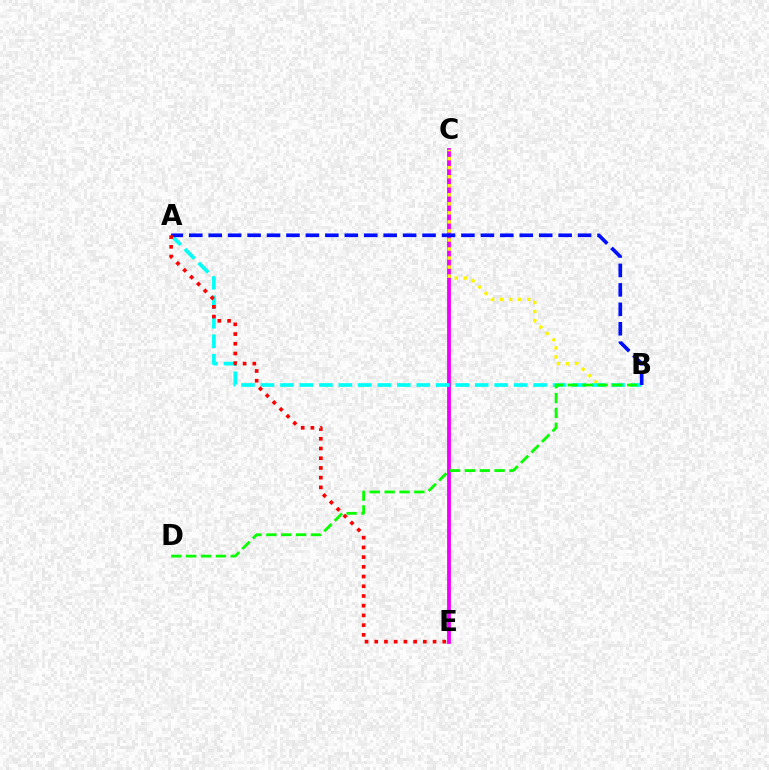{('C', 'E'): [{'color': '#ee00ff', 'line_style': 'solid', 'thickness': 2.73}], ('B', 'C'): [{'color': '#fcf500', 'line_style': 'dotted', 'thickness': 2.46}], ('A', 'B'): [{'color': '#00fff6', 'line_style': 'dashed', 'thickness': 2.65}, {'color': '#0010ff', 'line_style': 'dashed', 'thickness': 2.64}], ('B', 'D'): [{'color': '#08ff00', 'line_style': 'dashed', 'thickness': 2.02}], ('A', 'E'): [{'color': '#ff0000', 'line_style': 'dotted', 'thickness': 2.64}]}